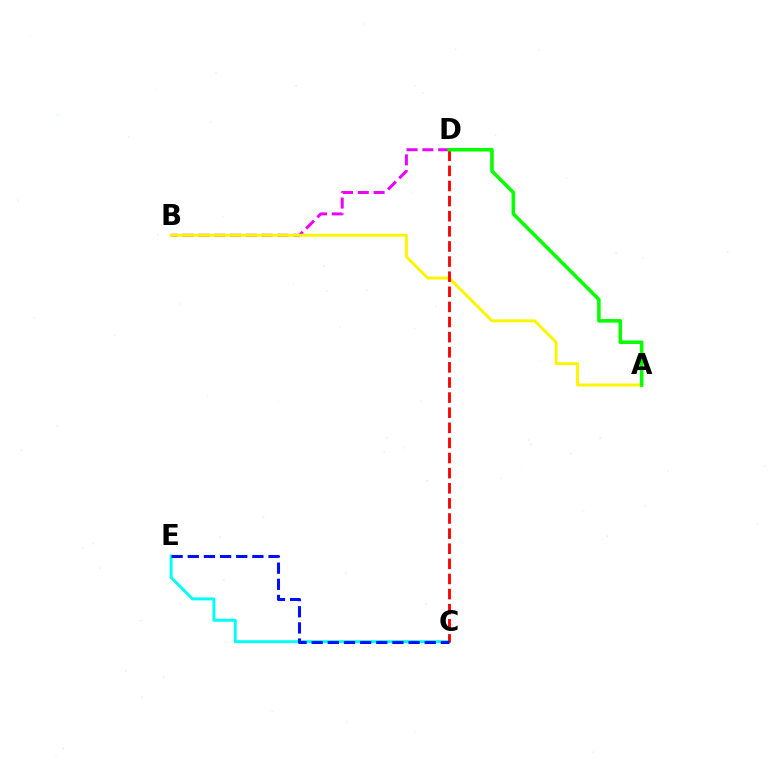{('B', 'D'): [{'color': '#ee00ff', 'line_style': 'dashed', 'thickness': 2.15}], ('A', 'B'): [{'color': '#fcf500', 'line_style': 'solid', 'thickness': 2.12}], ('C', 'E'): [{'color': '#00fff6', 'line_style': 'solid', 'thickness': 2.12}, {'color': '#0010ff', 'line_style': 'dashed', 'thickness': 2.19}], ('C', 'D'): [{'color': '#ff0000', 'line_style': 'dashed', 'thickness': 2.05}], ('A', 'D'): [{'color': '#08ff00', 'line_style': 'solid', 'thickness': 2.56}]}